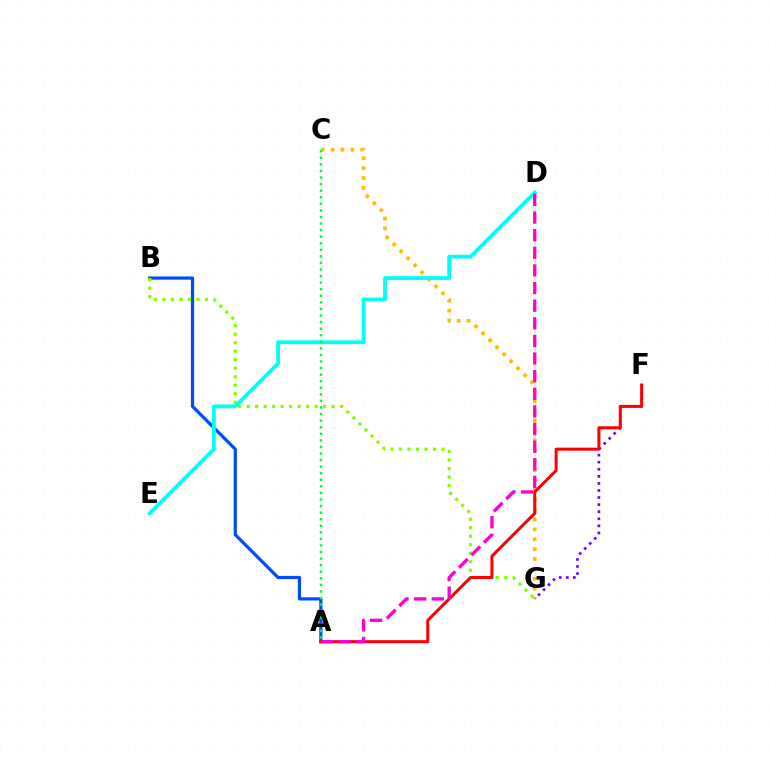{('A', 'B'): [{'color': '#004bff', 'line_style': 'solid', 'thickness': 2.3}], ('C', 'G'): [{'color': '#ffbd00', 'line_style': 'dotted', 'thickness': 2.68}], ('F', 'G'): [{'color': '#7200ff', 'line_style': 'dotted', 'thickness': 1.92}], ('B', 'G'): [{'color': '#84ff00', 'line_style': 'dotted', 'thickness': 2.31}], ('D', 'E'): [{'color': '#00fff6', 'line_style': 'solid', 'thickness': 2.73}], ('A', 'F'): [{'color': '#ff0000', 'line_style': 'solid', 'thickness': 2.18}], ('A', 'D'): [{'color': '#ff00cf', 'line_style': 'dashed', 'thickness': 2.39}], ('A', 'C'): [{'color': '#00ff39', 'line_style': 'dotted', 'thickness': 1.79}]}